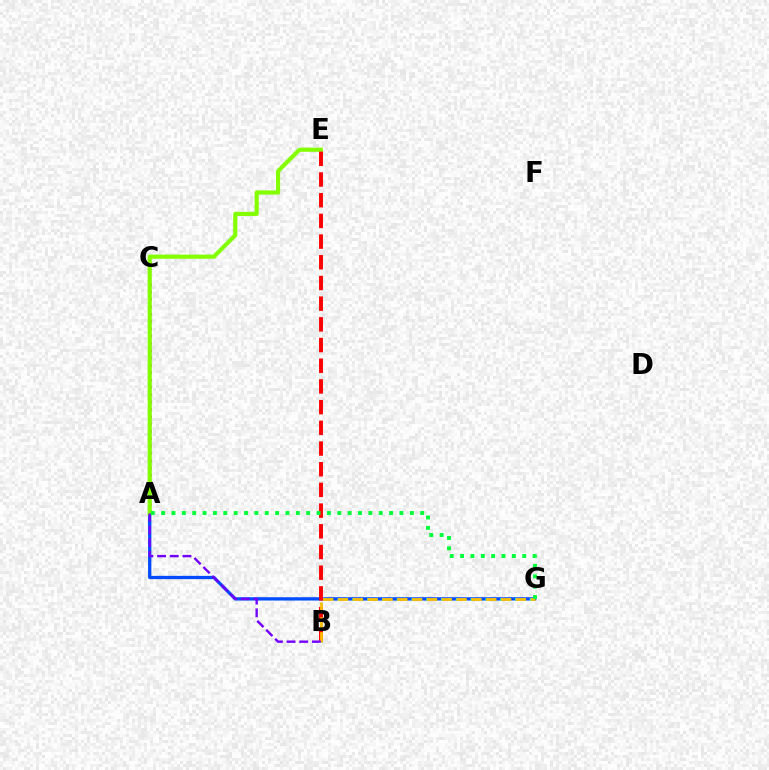{('A', 'G'): [{'color': '#004bff', 'line_style': 'solid', 'thickness': 2.37}, {'color': '#00ff39', 'line_style': 'dotted', 'thickness': 2.82}], ('B', 'G'): [{'color': '#00fff6', 'line_style': 'dotted', 'thickness': 2.01}, {'color': '#ffbd00', 'line_style': 'dashed', 'thickness': 2.01}], ('A', 'C'): [{'color': '#ff00cf', 'line_style': 'dotted', 'thickness': 1.99}], ('A', 'E'): [{'color': '#84ff00', 'line_style': 'solid', 'thickness': 3.0}], ('B', 'E'): [{'color': '#ff0000', 'line_style': 'dashed', 'thickness': 2.81}], ('A', 'B'): [{'color': '#7200ff', 'line_style': 'dashed', 'thickness': 1.72}]}